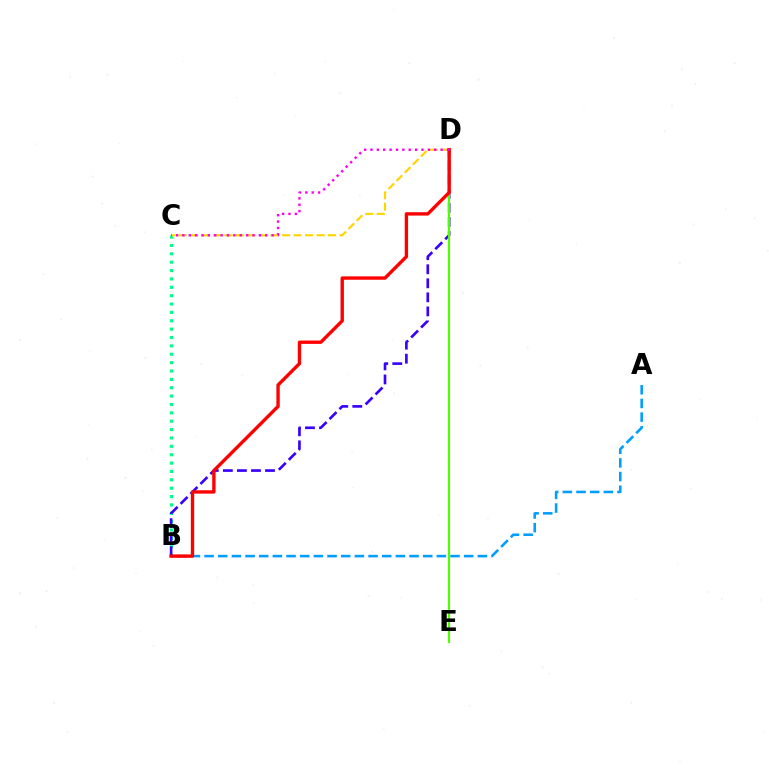{('B', 'C'): [{'color': '#00ff86', 'line_style': 'dotted', 'thickness': 2.27}], ('A', 'B'): [{'color': '#009eff', 'line_style': 'dashed', 'thickness': 1.86}], ('C', 'D'): [{'color': '#ffd500', 'line_style': 'dashed', 'thickness': 1.56}, {'color': '#ff00ed', 'line_style': 'dotted', 'thickness': 1.73}], ('B', 'D'): [{'color': '#3700ff', 'line_style': 'dashed', 'thickness': 1.91}, {'color': '#ff0000', 'line_style': 'solid', 'thickness': 2.42}], ('D', 'E'): [{'color': '#4fff00', 'line_style': 'solid', 'thickness': 1.57}]}